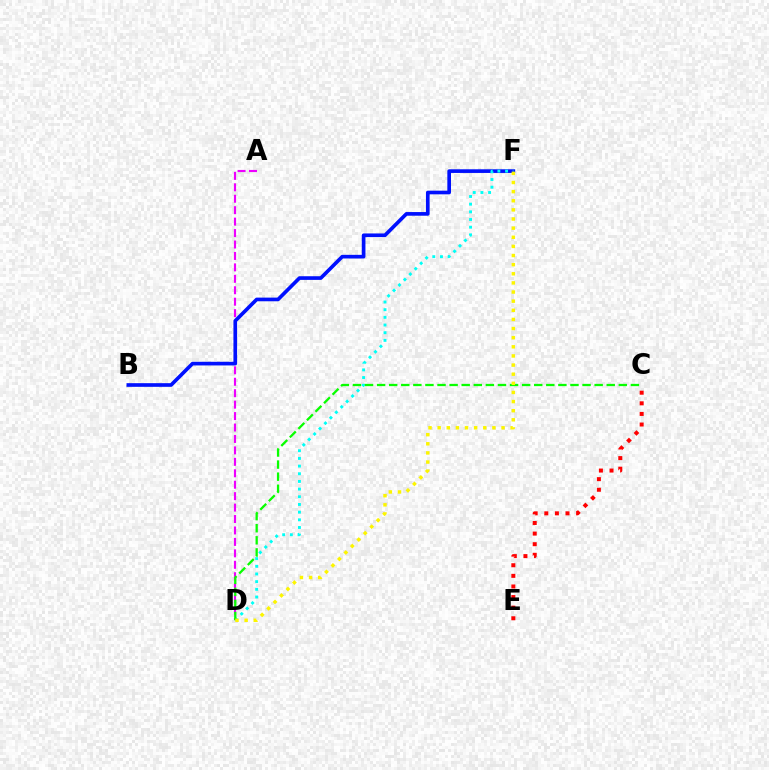{('A', 'D'): [{'color': '#ee00ff', 'line_style': 'dashed', 'thickness': 1.55}], ('B', 'F'): [{'color': '#0010ff', 'line_style': 'solid', 'thickness': 2.63}], ('D', 'F'): [{'color': '#00fff6', 'line_style': 'dotted', 'thickness': 2.09}, {'color': '#fcf500', 'line_style': 'dotted', 'thickness': 2.48}], ('C', 'D'): [{'color': '#08ff00', 'line_style': 'dashed', 'thickness': 1.64}], ('C', 'E'): [{'color': '#ff0000', 'line_style': 'dotted', 'thickness': 2.88}]}